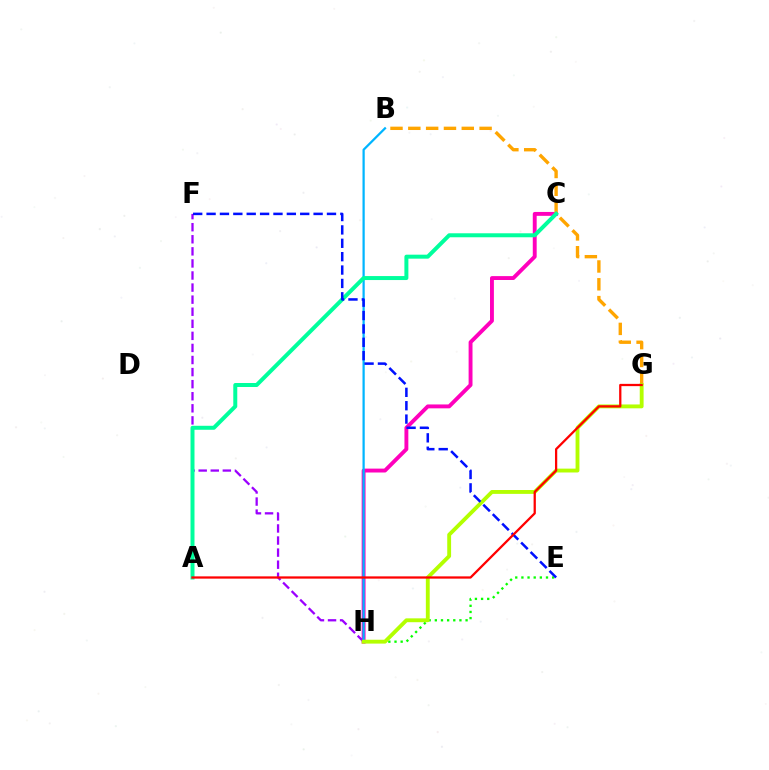{('C', 'H'): [{'color': '#ff00bd', 'line_style': 'solid', 'thickness': 2.8}], ('E', 'H'): [{'color': '#08ff00', 'line_style': 'dotted', 'thickness': 1.67}], ('F', 'H'): [{'color': '#9b00ff', 'line_style': 'dashed', 'thickness': 1.64}], ('B', 'H'): [{'color': '#00b5ff', 'line_style': 'solid', 'thickness': 1.61}], ('B', 'G'): [{'color': '#ffa500', 'line_style': 'dashed', 'thickness': 2.42}], ('G', 'H'): [{'color': '#b3ff00', 'line_style': 'solid', 'thickness': 2.78}], ('A', 'C'): [{'color': '#00ff9d', 'line_style': 'solid', 'thickness': 2.87}], ('E', 'F'): [{'color': '#0010ff', 'line_style': 'dashed', 'thickness': 1.82}], ('A', 'G'): [{'color': '#ff0000', 'line_style': 'solid', 'thickness': 1.63}]}